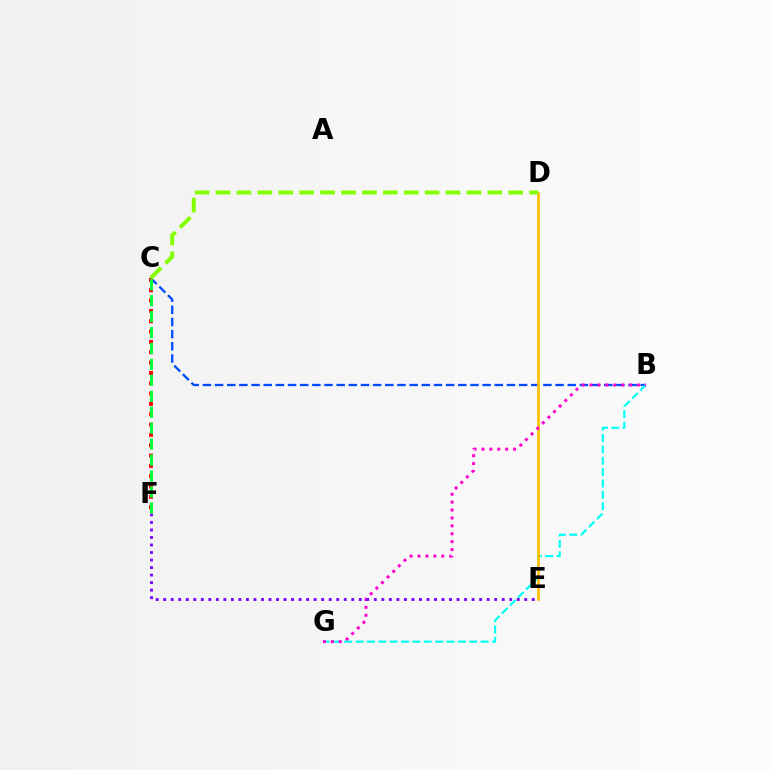{('B', 'C'): [{'color': '#004bff', 'line_style': 'dashed', 'thickness': 1.65}], ('B', 'G'): [{'color': '#00fff6', 'line_style': 'dashed', 'thickness': 1.54}, {'color': '#ff00cf', 'line_style': 'dotted', 'thickness': 2.15}], ('D', 'E'): [{'color': '#ffbd00', 'line_style': 'solid', 'thickness': 1.9}], ('E', 'F'): [{'color': '#7200ff', 'line_style': 'dotted', 'thickness': 2.04}], ('C', 'F'): [{'color': '#ff0000', 'line_style': 'dotted', 'thickness': 2.81}, {'color': '#00ff39', 'line_style': 'dashed', 'thickness': 2.17}], ('C', 'D'): [{'color': '#84ff00', 'line_style': 'dashed', 'thickness': 2.84}]}